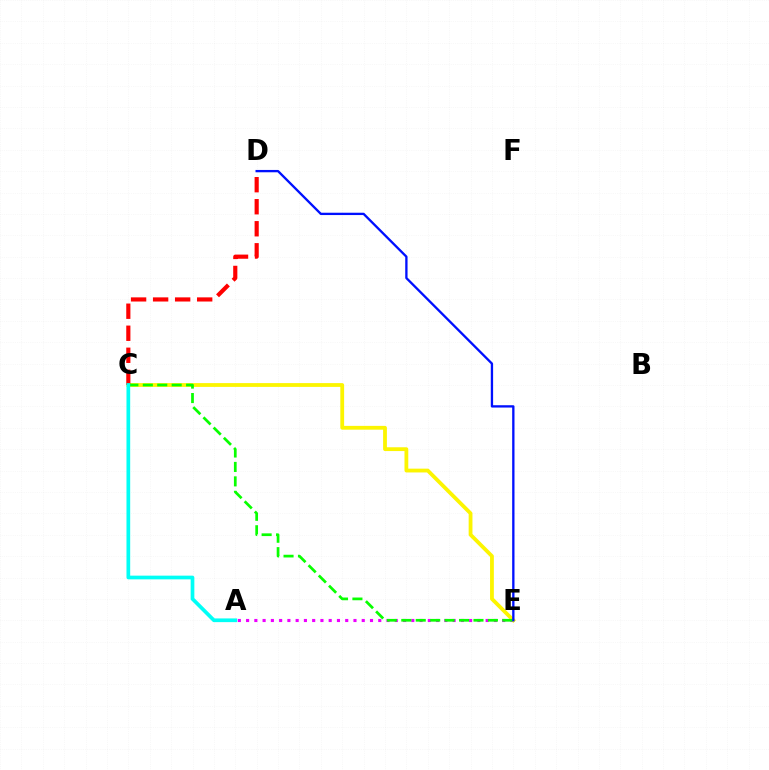{('A', 'E'): [{'color': '#ee00ff', 'line_style': 'dotted', 'thickness': 2.24}], ('C', 'E'): [{'color': '#fcf500', 'line_style': 'solid', 'thickness': 2.73}, {'color': '#08ff00', 'line_style': 'dashed', 'thickness': 1.96}], ('C', 'D'): [{'color': '#ff0000', 'line_style': 'dashed', 'thickness': 2.99}], ('D', 'E'): [{'color': '#0010ff', 'line_style': 'solid', 'thickness': 1.67}], ('A', 'C'): [{'color': '#00fff6', 'line_style': 'solid', 'thickness': 2.67}]}